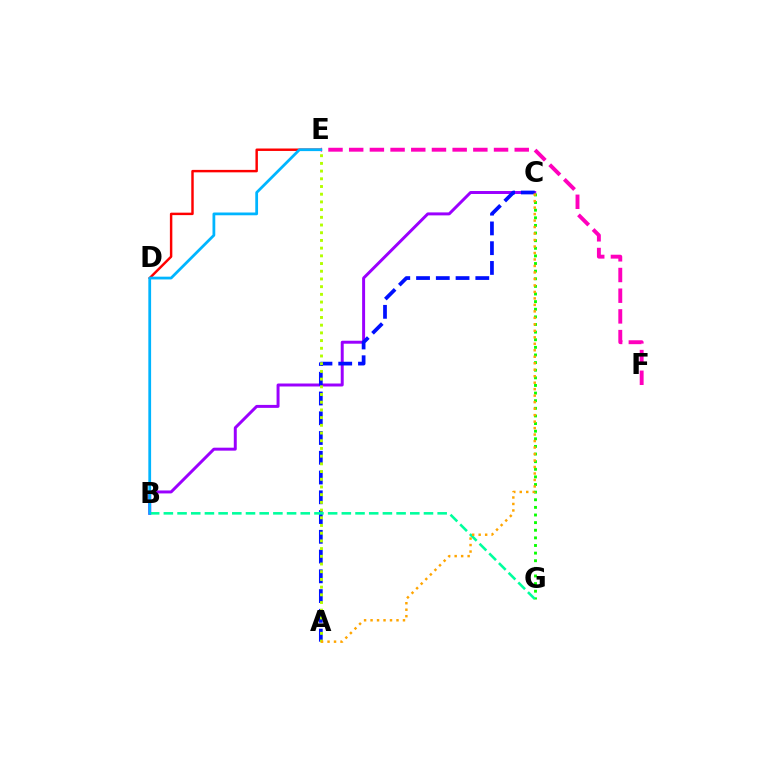{('B', 'C'): [{'color': '#9b00ff', 'line_style': 'solid', 'thickness': 2.13}], ('C', 'G'): [{'color': '#08ff00', 'line_style': 'dotted', 'thickness': 2.07}], ('A', 'C'): [{'color': '#0010ff', 'line_style': 'dashed', 'thickness': 2.68}, {'color': '#ffa500', 'line_style': 'dotted', 'thickness': 1.76}], ('A', 'E'): [{'color': '#b3ff00', 'line_style': 'dotted', 'thickness': 2.09}], ('B', 'G'): [{'color': '#00ff9d', 'line_style': 'dashed', 'thickness': 1.86}], ('D', 'E'): [{'color': '#ff0000', 'line_style': 'solid', 'thickness': 1.76}], ('E', 'F'): [{'color': '#ff00bd', 'line_style': 'dashed', 'thickness': 2.81}], ('B', 'E'): [{'color': '#00b5ff', 'line_style': 'solid', 'thickness': 1.99}]}